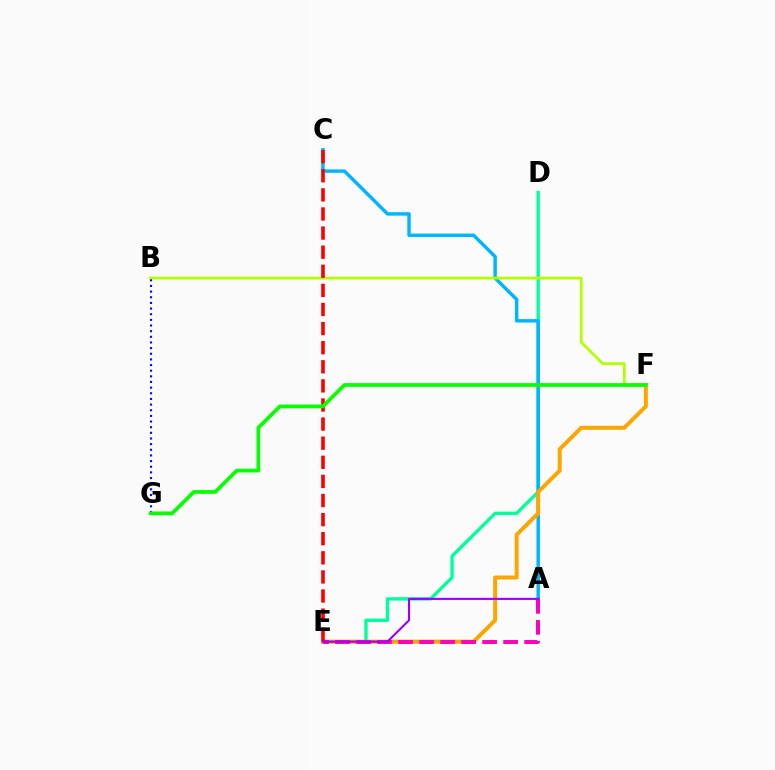{('D', 'E'): [{'color': '#00ff9d', 'line_style': 'solid', 'thickness': 2.42}], ('A', 'C'): [{'color': '#00b5ff', 'line_style': 'solid', 'thickness': 2.48}], ('E', 'F'): [{'color': '#ffa500', 'line_style': 'solid', 'thickness': 2.87}], ('A', 'E'): [{'color': '#ff00bd', 'line_style': 'dashed', 'thickness': 2.85}, {'color': '#9b00ff', 'line_style': 'solid', 'thickness': 1.52}], ('B', 'F'): [{'color': '#b3ff00', 'line_style': 'solid', 'thickness': 1.99}], ('B', 'G'): [{'color': '#0010ff', 'line_style': 'dotted', 'thickness': 1.53}], ('C', 'E'): [{'color': '#ff0000', 'line_style': 'dashed', 'thickness': 2.59}], ('F', 'G'): [{'color': '#08ff00', 'line_style': 'solid', 'thickness': 2.69}]}